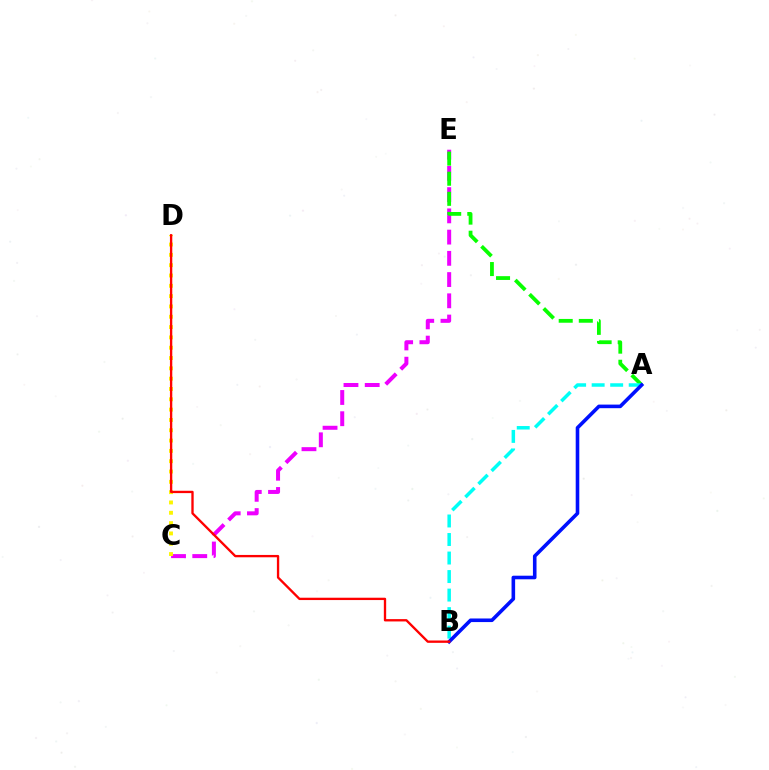{('C', 'E'): [{'color': '#ee00ff', 'line_style': 'dashed', 'thickness': 2.88}], ('A', 'E'): [{'color': '#08ff00', 'line_style': 'dashed', 'thickness': 2.73}], ('A', 'B'): [{'color': '#00fff6', 'line_style': 'dashed', 'thickness': 2.52}, {'color': '#0010ff', 'line_style': 'solid', 'thickness': 2.59}], ('C', 'D'): [{'color': '#fcf500', 'line_style': 'dotted', 'thickness': 2.8}], ('B', 'D'): [{'color': '#ff0000', 'line_style': 'solid', 'thickness': 1.68}]}